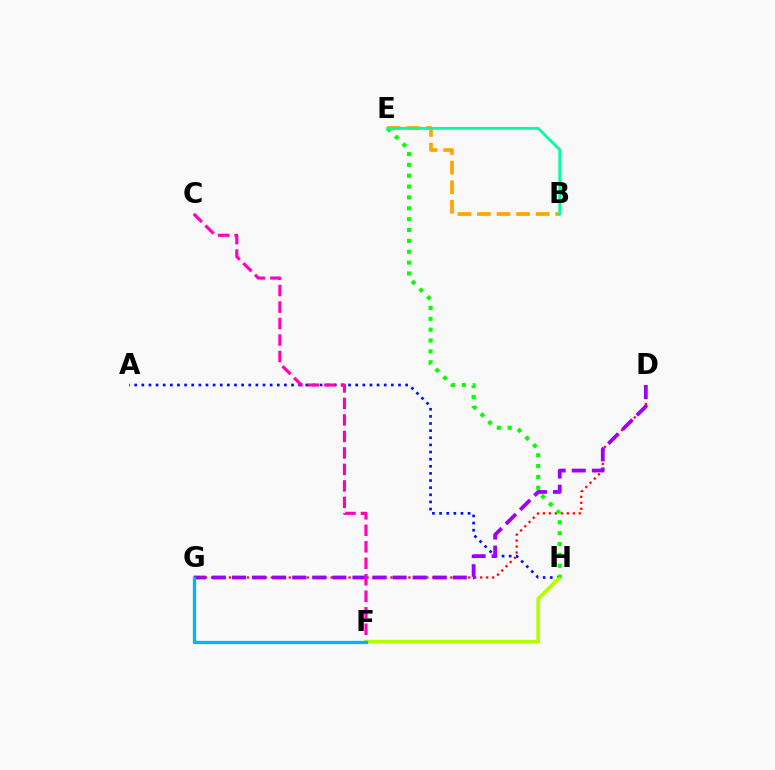{('A', 'H'): [{'color': '#0010ff', 'line_style': 'dotted', 'thickness': 1.94}], ('D', 'G'): [{'color': '#ff0000', 'line_style': 'dotted', 'thickness': 1.63}, {'color': '#9b00ff', 'line_style': 'dashed', 'thickness': 2.73}], ('C', 'F'): [{'color': '#ff00bd', 'line_style': 'dashed', 'thickness': 2.24}], ('F', 'H'): [{'color': '#b3ff00', 'line_style': 'solid', 'thickness': 2.69}], ('B', 'E'): [{'color': '#ffa500', 'line_style': 'dashed', 'thickness': 2.66}, {'color': '#00ff9d', 'line_style': 'solid', 'thickness': 2.01}], ('E', 'H'): [{'color': '#08ff00', 'line_style': 'dotted', 'thickness': 2.95}], ('F', 'G'): [{'color': '#00b5ff', 'line_style': 'solid', 'thickness': 2.36}]}